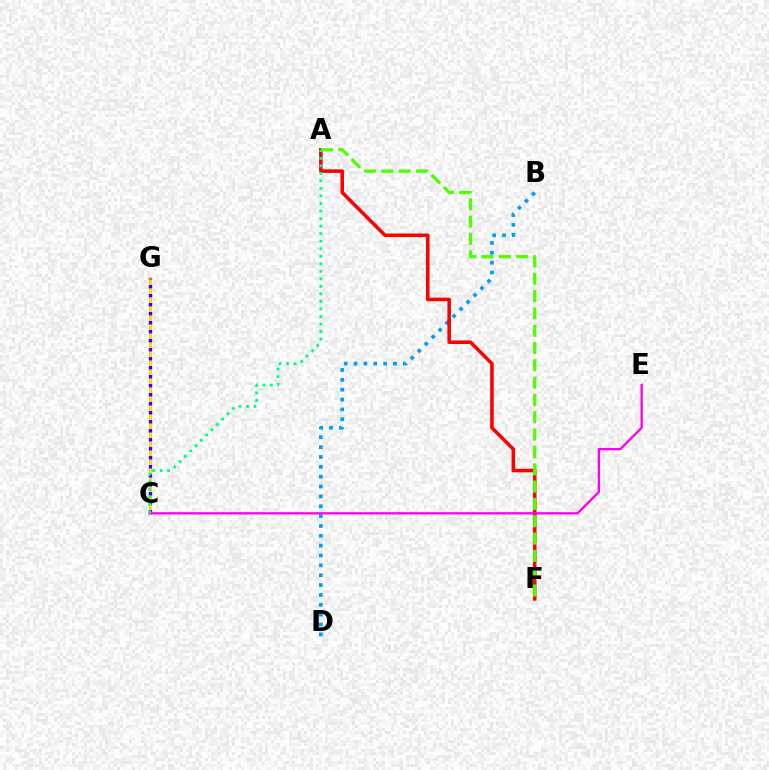{('B', 'D'): [{'color': '#009eff', 'line_style': 'dotted', 'thickness': 2.68}], ('A', 'F'): [{'color': '#ff0000', 'line_style': 'solid', 'thickness': 2.57}, {'color': '#4fff00', 'line_style': 'dashed', 'thickness': 2.35}], ('C', 'G'): [{'color': '#ffd500', 'line_style': 'solid', 'thickness': 2.08}, {'color': '#3700ff', 'line_style': 'dotted', 'thickness': 2.45}], ('C', 'E'): [{'color': '#ff00ed', 'line_style': 'solid', 'thickness': 1.68}], ('A', 'C'): [{'color': '#00ff86', 'line_style': 'dotted', 'thickness': 2.05}]}